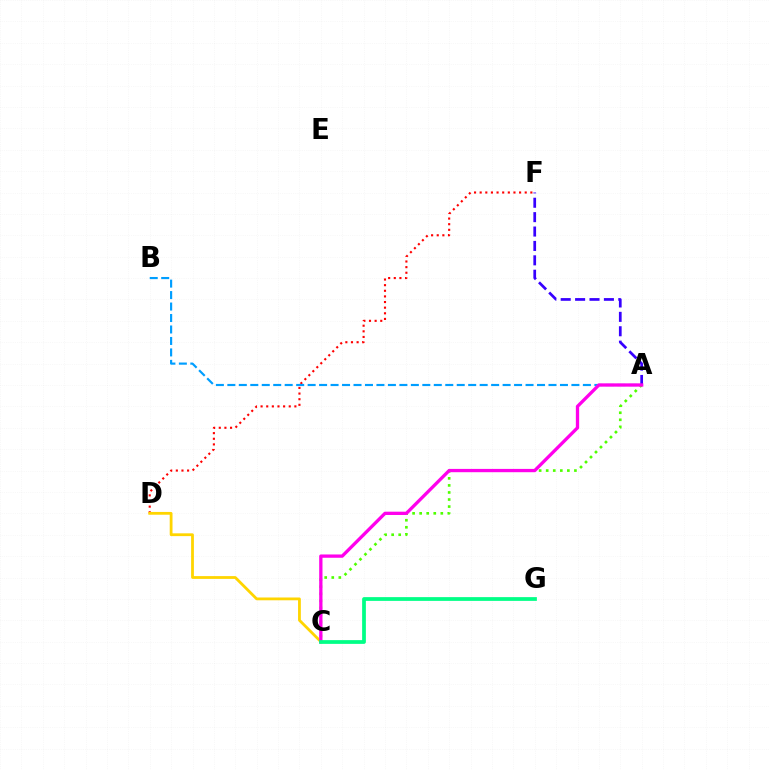{('A', 'C'): [{'color': '#4fff00', 'line_style': 'dotted', 'thickness': 1.92}, {'color': '#ff00ed', 'line_style': 'solid', 'thickness': 2.38}], ('D', 'F'): [{'color': '#ff0000', 'line_style': 'dotted', 'thickness': 1.53}], ('A', 'F'): [{'color': '#3700ff', 'line_style': 'dashed', 'thickness': 1.96}], ('A', 'B'): [{'color': '#009eff', 'line_style': 'dashed', 'thickness': 1.56}], ('C', 'D'): [{'color': '#ffd500', 'line_style': 'solid', 'thickness': 2.01}], ('C', 'G'): [{'color': '#00ff86', 'line_style': 'solid', 'thickness': 2.7}]}